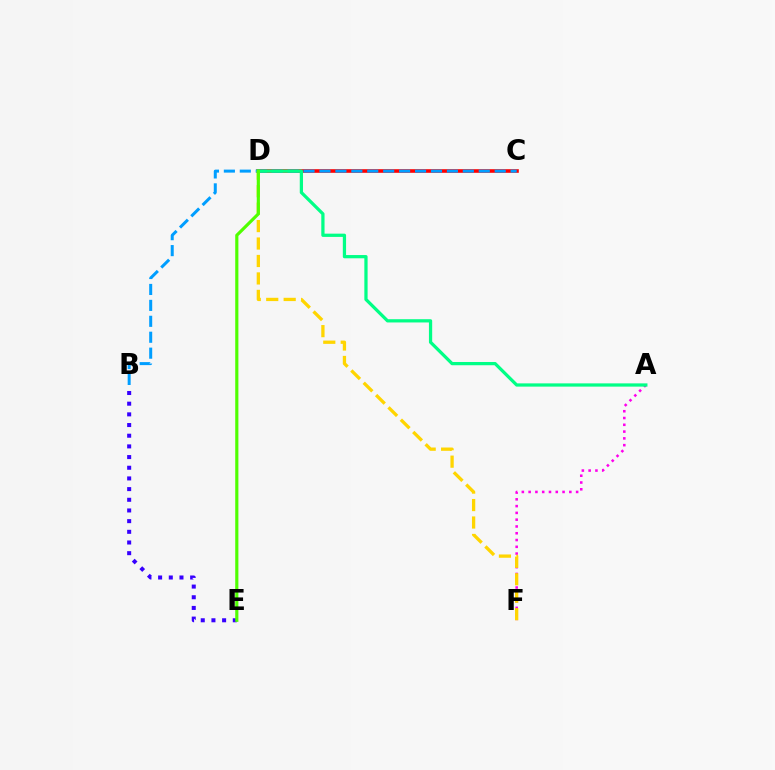{('C', 'D'): [{'color': '#ff0000', 'line_style': 'solid', 'thickness': 2.6}], ('B', 'C'): [{'color': '#009eff', 'line_style': 'dashed', 'thickness': 2.16}], ('B', 'E'): [{'color': '#3700ff', 'line_style': 'dotted', 'thickness': 2.9}], ('A', 'F'): [{'color': '#ff00ed', 'line_style': 'dotted', 'thickness': 1.84}], ('D', 'F'): [{'color': '#ffd500', 'line_style': 'dashed', 'thickness': 2.37}], ('A', 'D'): [{'color': '#00ff86', 'line_style': 'solid', 'thickness': 2.34}], ('D', 'E'): [{'color': '#4fff00', 'line_style': 'solid', 'thickness': 2.28}]}